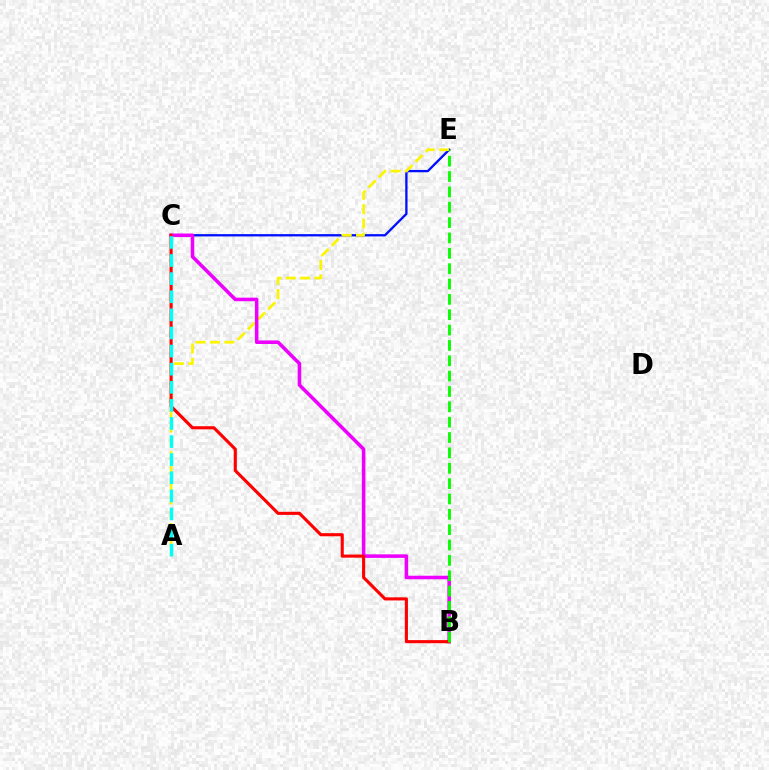{('C', 'E'): [{'color': '#0010ff', 'line_style': 'solid', 'thickness': 1.67}], ('A', 'E'): [{'color': '#fcf500', 'line_style': 'dashed', 'thickness': 1.95}], ('B', 'C'): [{'color': '#ee00ff', 'line_style': 'solid', 'thickness': 2.56}, {'color': '#ff0000', 'line_style': 'solid', 'thickness': 2.24}], ('B', 'E'): [{'color': '#08ff00', 'line_style': 'dashed', 'thickness': 2.09}], ('A', 'C'): [{'color': '#00fff6', 'line_style': 'dashed', 'thickness': 2.46}]}